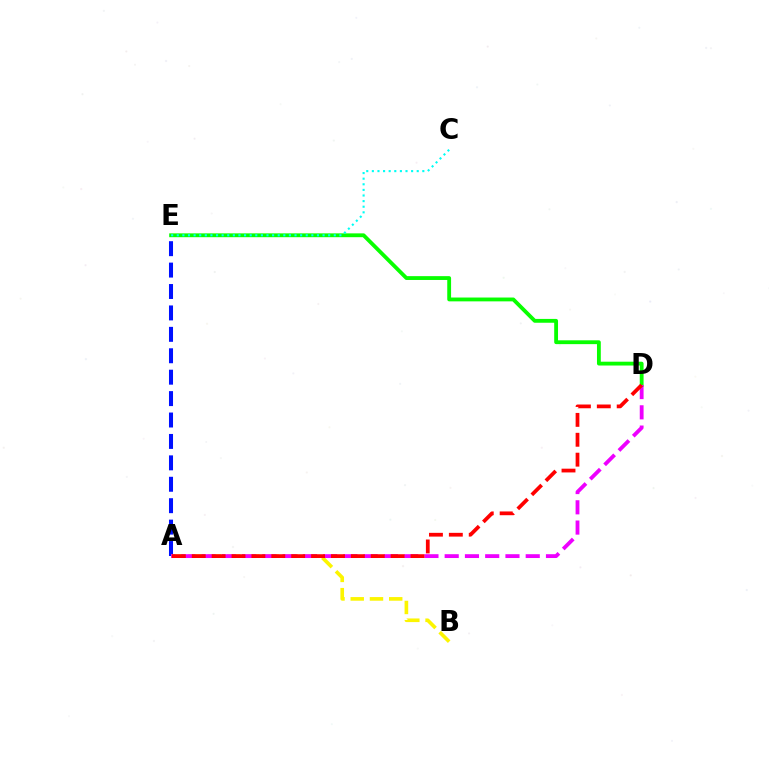{('A', 'E'): [{'color': '#0010ff', 'line_style': 'dashed', 'thickness': 2.91}], ('A', 'B'): [{'color': '#fcf500', 'line_style': 'dashed', 'thickness': 2.61}], ('D', 'E'): [{'color': '#08ff00', 'line_style': 'solid', 'thickness': 2.76}], ('A', 'D'): [{'color': '#ee00ff', 'line_style': 'dashed', 'thickness': 2.75}, {'color': '#ff0000', 'line_style': 'dashed', 'thickness': 2.7}], ('C', 'E'): [{'color': '#00fff6', 'line_style': 'dotted', 'thickness': 1.52}]}